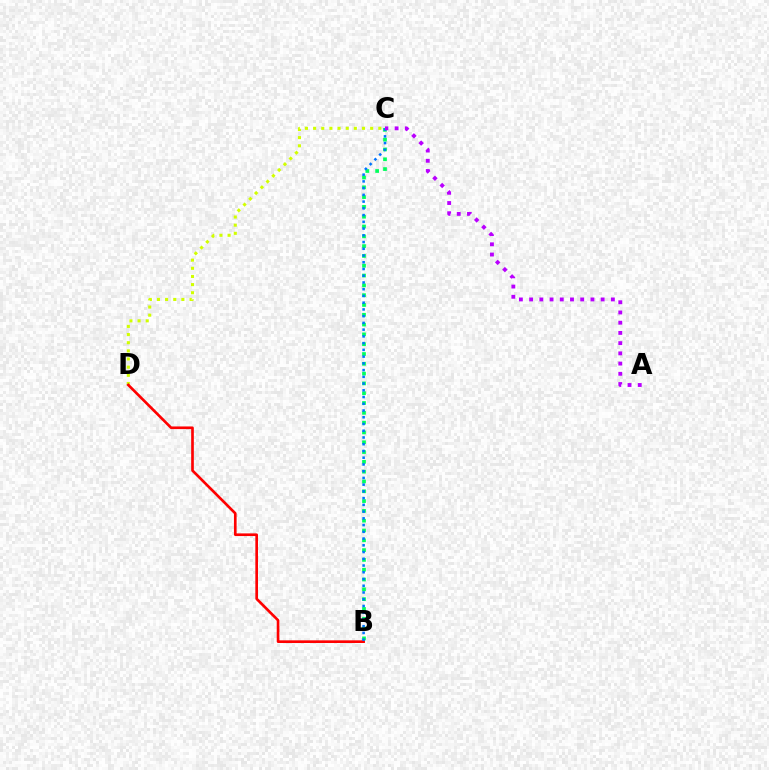{('B', 'C'): [{'color': '#00ff5c', 'line_style': 'dotted', 'thickness': 2.66}, {'color': '#0074ff', 'line_style': 'dotted', 'thickness': 1.83}], ('C', 'D'): [{'color': '#d1ff00', 'line_style': 'dotted', 'thickness': 2.21}], ('B', 'D'): [{'color': '#ff0000', 'line_style': 'solid', 'thickness': 1.91}], ('A', 'C'): [{'color': '#b900ff', 'line_style': 'dotted', 'thickness': 2.78}]}